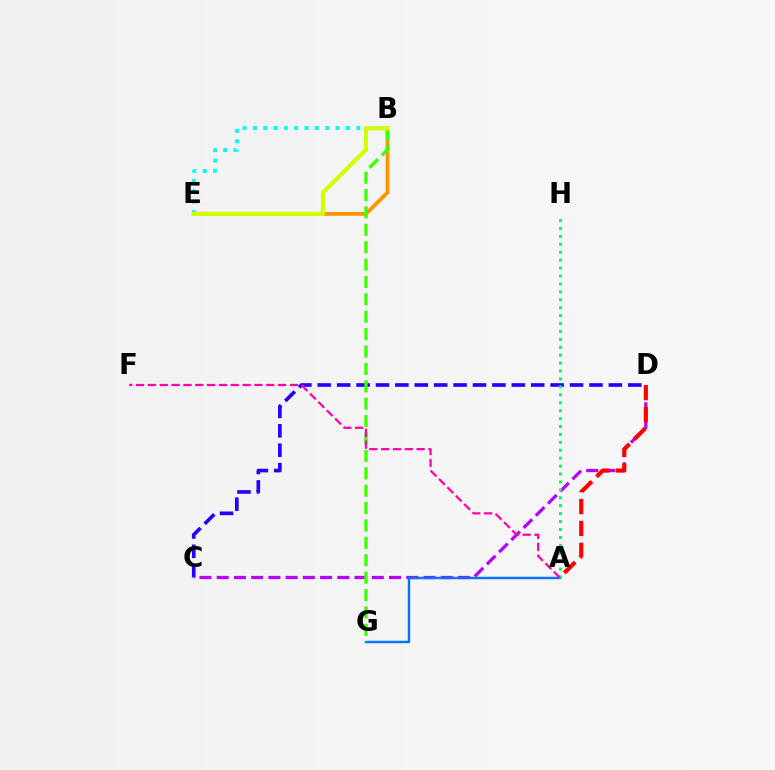{('B', 'E'): [{'color': '#ff9400', 'line_style': 'solid', 'thickness': 2.7}, {'color': '#00fff6', 'line_style': 'dotted', 'thickness': 2.81}, {'color': '#d1ff00', 'line_style': 'solid', 'thickness': 2.99}], ('C', 'D'): [{'color': '#2500ff', 'line_style': 'dashed', 'thickness': 2.64}, {'color': '#b900ff', 'line_style': 'dashed', 'thickness': 2.34}], ('A', 'G'): [{'color': '#0074ff', 'line_style': 'solid', 'thickness': 1.75}], ('A', 'D'): [{'color': '#ff0000', 'line_style': 'dashed', 'thickness': 2.98}], ('B', 'G'): [{'color': '#3dff00', 'line_style': 'dashed', 'thickness': 2.36}], ('A', 'H'): [{'color': '#00ff5c', 'line_style': 'dotted', 'thickness': 2.15}], ('A', 'F'): [{'color': '#ff00ac', 'line_style': 'dashed', 'thickness': 1.61}]}